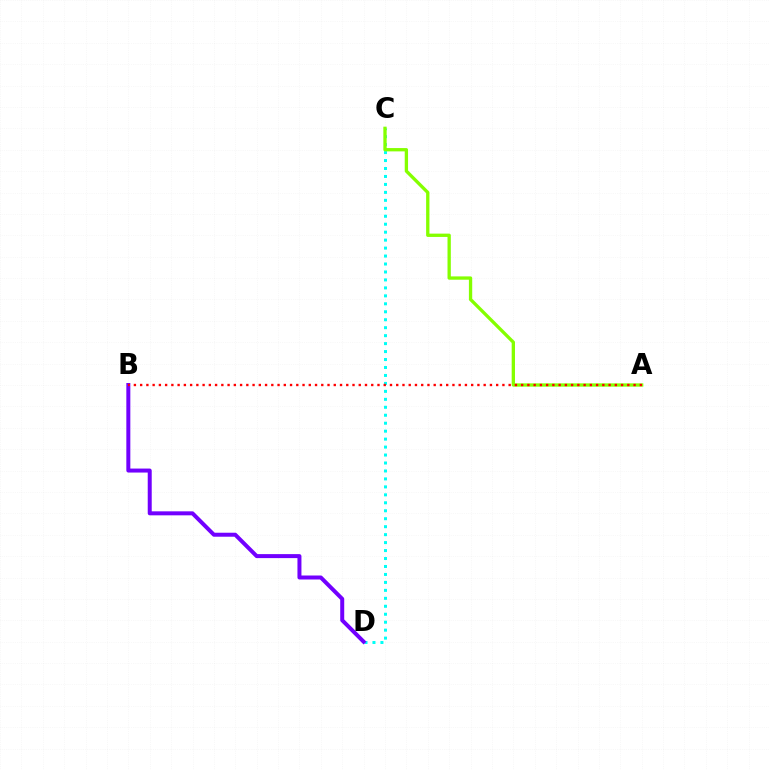{('C', 'D'): [{'color': '#00fff6', 'line_style': 'dotted', 'thickness': 2.16}], ('B', 'D'): [{'color': '#7200ff', 'line_style': 'solid', 'thickness': 2.87}], ('A', 'C'): [{'color': '#84ff00', 'line_style': 'solid', 'thickness': 2.39}], ('A', 'B'): [{'color': '#ff0000', 'line_style': 'dotted', 'thickness': 1.7}]}